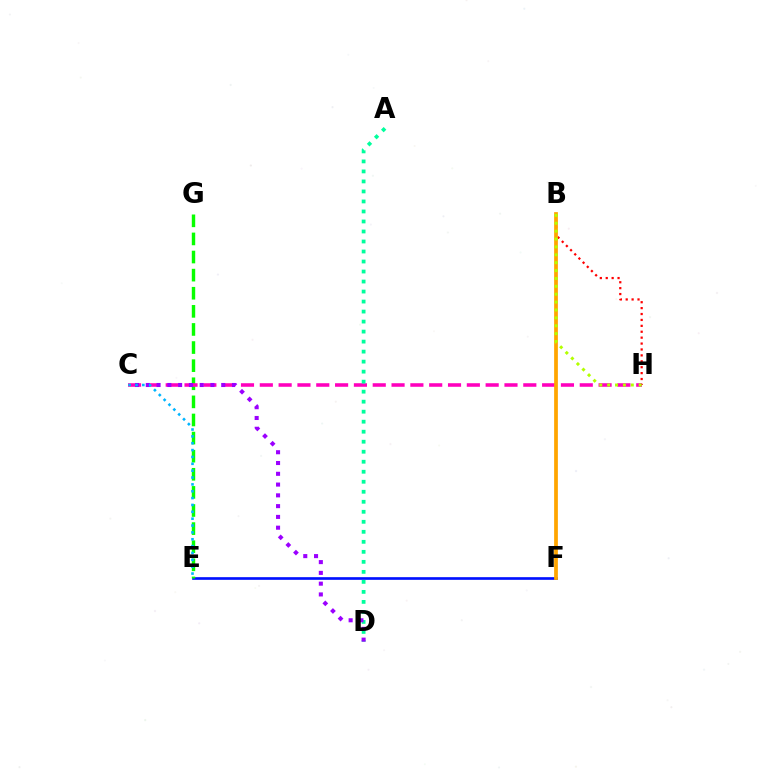{('E', 'F'): [{'color': '#0010ff', 'line_style': 'solid', 'thickness': 1.92}], ('E', 'G'): [{'color': '#08ff00', 'line_style': 'dashed', 'thickness': 2.46}], ('C', 'H'): [{'color': '#ff00bd', 'line_style': 'dashed', 'thickness': 2.56}], ('A', 'D'): [{'color': '#00ff9d', 'line_style': 'dotted', 'thickness': 2.72}], ('B', 'H'): [{'color': '#ff0000', 'line_style': 'dotted', 'thickness': 1.61}, {'color': '#b3ff00', 'line_style': 'dotted', 'thickness': 2.14}], ('B', 'F'): [{'color': '#ffa500', 'line_style': 'solid', 'thickness': 2.7}], ('C', 'D'): [{'color': '#9b00ff', 'line_style': 'dotted', 'thickness': 2.93}], ('C', 'E'): [{'color': '#00b5ff', 'line_style': 'dotted', 'thickness': 1.86}]}